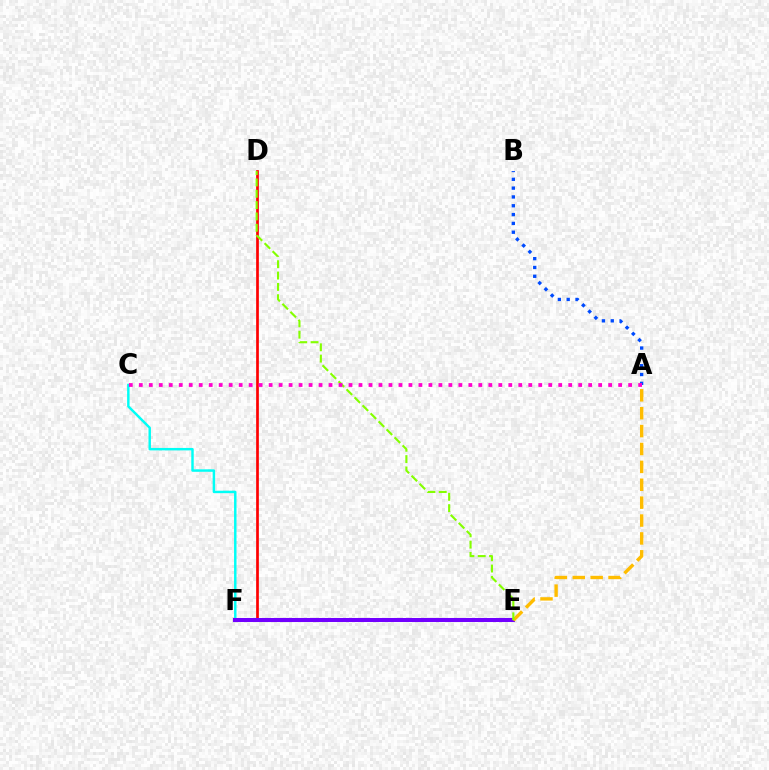{('A', 'B'): [{'color': '#004bff', 'line_style': 'dotted', 'thickness': 2.4}], ('D', 'F'): [{'color': '#ff0000', 'line_style': 'solid', 'thickness': 1.95}], ('C', 'F'): [{'color': '#00fff6', 'line_style': 'solid', 'thickness': 1.76}], ('E', 'F'): [{'color': '#00ff39', 'line_style': 'dashed', 'thickness': 2.12}, {'color': '#7200ff', 'line_style': 'solid', 'thickness': 2.91}], ('A', 'E'): [{'color': '#ffbd00', 'line_style': 'dashed', 'thickness': 2.43}], ('D', 'E'): [{'color': '#84ff00', 'line_style': 'dashed', 'thickness': 1.54}], ('A', 'C'): [{'color': '#ff00cf', 'line_style': 'dotted', 'thickness': 2.71}]}